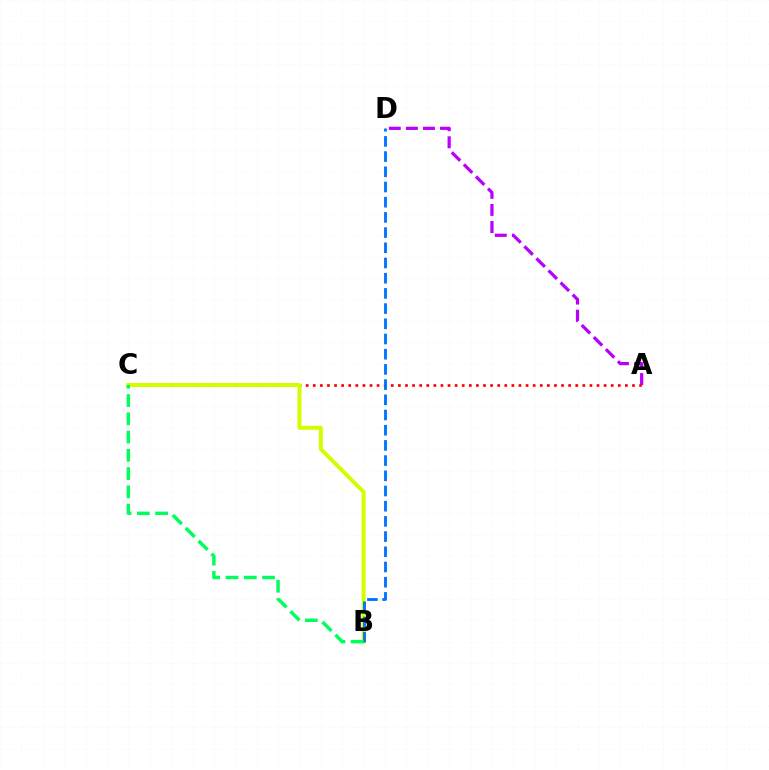{('A', 'D'): [{'color': '#b900ff', 'line_style': 'dashed', 'thickness': 2.32}], ('A', 'C'): [{'color': '#ff0000', 'line_style': 'dotted', 'thickness': 1.93}], ('B', 'C'): [{'color': '#d1ff00', 'line_style': 'solid', 'thickness': 2.87}, {'color': '#00ff5c', 'line_style': 'dashed', 'thickness': 2.48}], ('B', 'D'): [{'color': '#0074ff', 'line_style': 'dashed', 'thickness': 2.06}]}